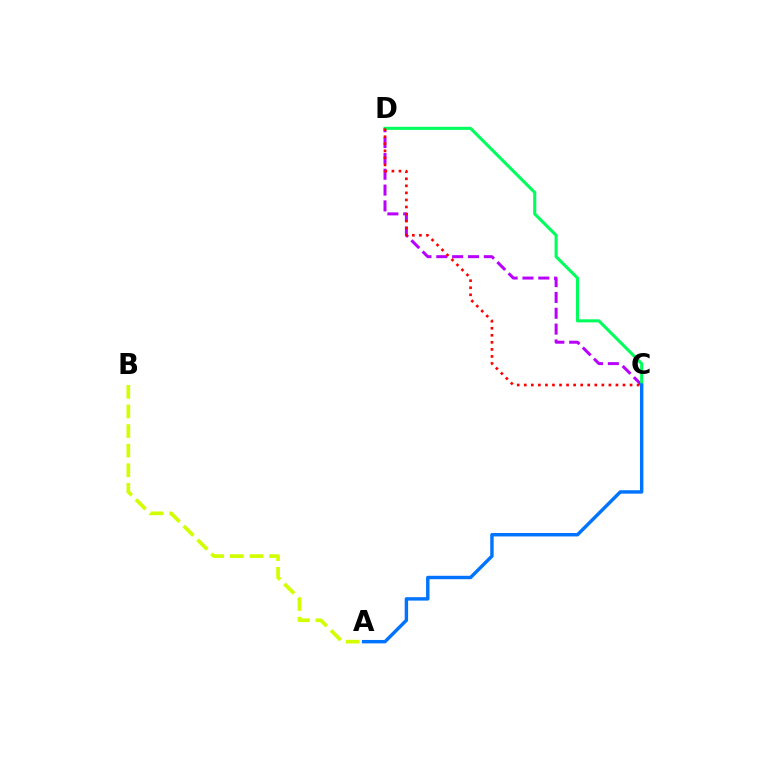{('C', 'D'): [{'color': '#b900ff', 'line_style': 'dashed', 'thickness': 2.15}, {'color': '#00ff5c', 'line_style': 'solid', 'thickness': 2.22}, {'color': '#ff0000', 'line_style': 'dotted', 'thickness': 1.92}], ('A', 'B'): [{'color': '#d1ff00', 'line_style': 'dashed', 'thickness': 2.66}], ('A', 'C'): [{'color': '#0074ff', 'line_style': 'solid', 'thickness': 2.46}]}